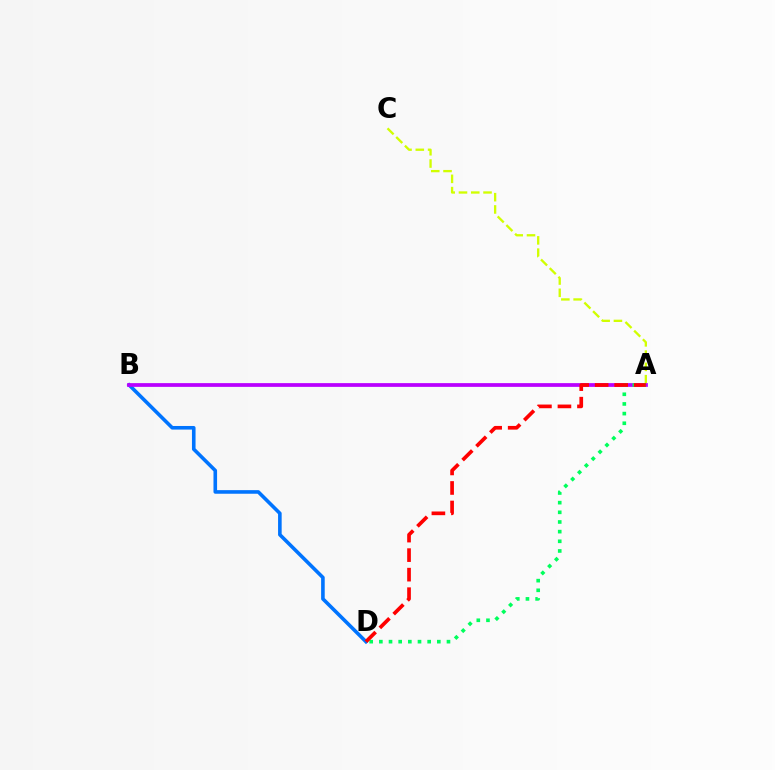{('B', 'D'): [{'color': '#0074ff', 'line_style': 'solid', 'thickness': 2.59}], ('A', 'C'): [{'color': '#d1ff00', 'line_style': 'dashed', 'thickness': 1.67}], ('A', 'B'): [{'color': '#b900ff', 'line_style': 'solid', 'thickness': 2.7}], ('A', 'D'): [{'color': '#00ff5c', 'line_style': 'dotted', 'thickness': 2.62}, {'color': '#ff0000', 'line_style': 'dashed', 'thickness': 2.65}]}